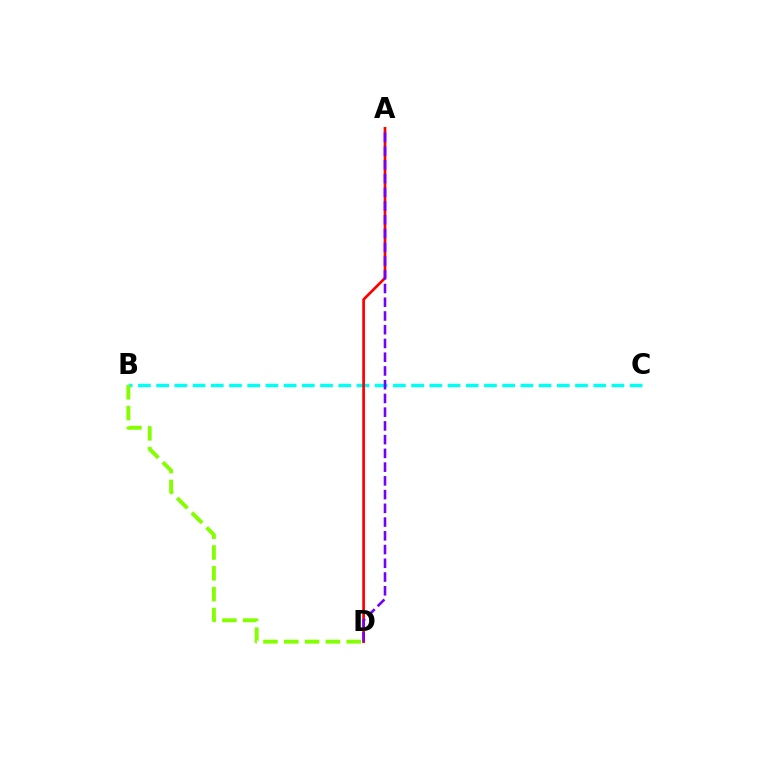{('B', 'C'): [{'color': '#00fff6', 'line_style': 'dashed', 'thickness': 2.47}], ('B', 'D'): [{'color': '#84ff00', 'line_style': 'dashed', 'thickness': 2.83}], ('A', 'D'): [{'color': '#ff0000', 'line_style': 'solid', 'thickness': 1.96}, {'color': '#7200ff', 'line_style': 'dashed', 'thickness': 1.87}]}